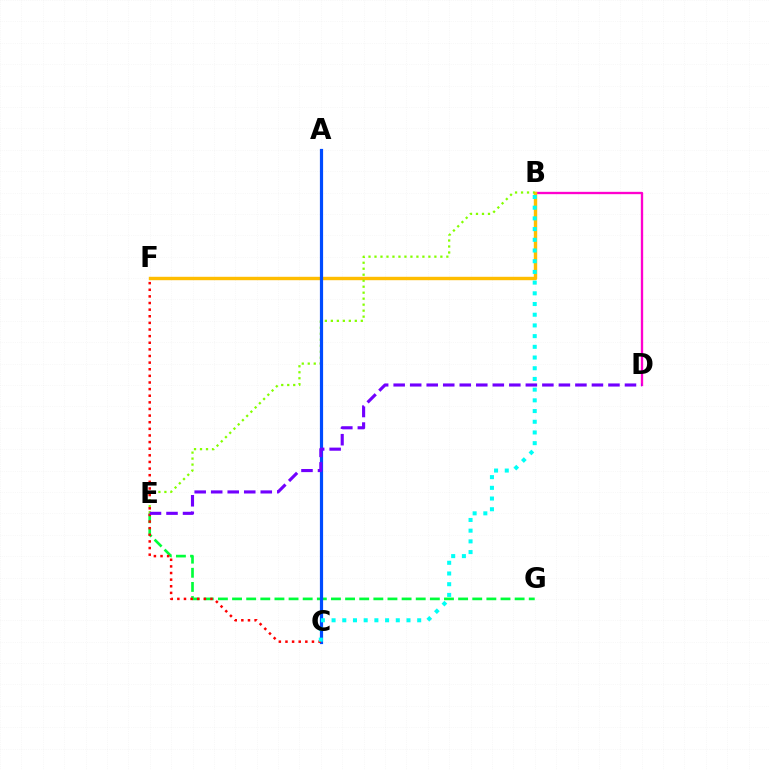{('B', 'D'): [{'color': '#ff00cf', 'line_style': 'solid', 'thickness': 1.68}], ('B', 'F'): [{'color': '#ffbd00', 'line_style': 'solid', 'thickness': 2.46}], ('E', 'G'): [{'color': '#00ff39', 'line_style': 'dashed', 'thickness': 1.92}], ('B', 'E'): [{'color': '#84ff00', 'line_style': 'dotted', 'thickness': 1.63}], ('A', 'C'): [{'color': '#004bff', 'line_style': 'solid', 'thickness': 2.3}], ('C', 'F'): [{'color': '#ff0000', 'line_style': 'dotted', 'thickness': 1.8}], ('B', 'C'): [{'color': '#00fff6', 'line_style': 'dotted', 'thickness': 2.91}], ('D', 'E'): [{'color': '#7200ff', 'line_style': 'dashed', 'thickness': 2.24}]}